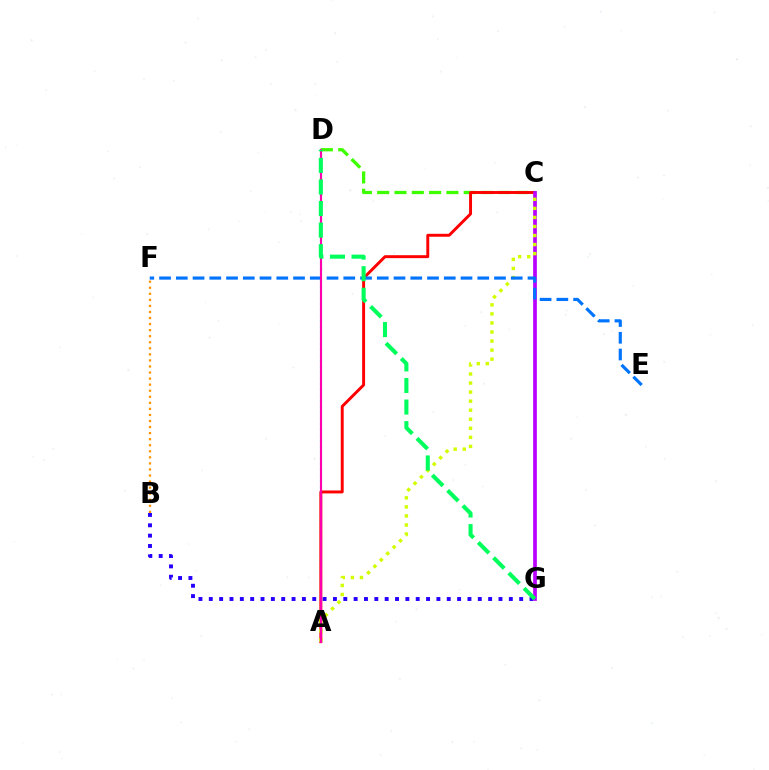{('C', 'D'): [{'color': '#3dff00', 'line_style': 'dashed', 'thickness': 2.35}], ('A', 'C'): [{'color': '#ff0000', 'line_style': 'solid', 'thickness': 2.11}, {'color': '#d1ff00', 'line_style': 'dotted', 'thickness': 2.46}], ('B', 'G'): [{'color': '#2500ff', 'line_style': 'dotted', 'thickness': 2.81}], ('C', 'G'): [{'color': '#b900ff', 'line_style': 'solid', 'thickness': 2.66}], ('E', 'F'): [{'color': '#0074ff', 'line_style': 'dashed', 'thickness': 2.28}], ('A', 'D'): [{'color': '#00fff6', 'line_style': 'dotted', 'thickness': 1.55}, {'color': '#ff00ac', 'line_style': 'solid', 'thickness': 1.54}], ('D', 'G'): [{'color': '#00ff5c', 'line_style': 'dashed', 'thickness': 2.93}], ('B', 'F'): [{'color': '#ff9400', 'line_style': 'dotted', 'thickness': 1.65}]}